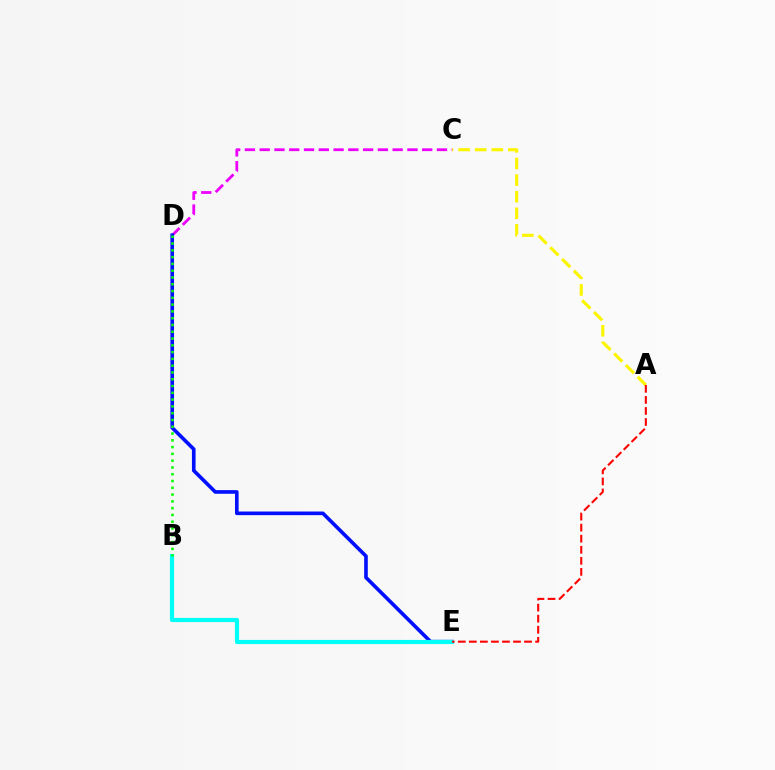{('A', 'C'): [{'color': '#fcf500', 'line_style': 'dashed', 'thickness': 2.25}], ('C', 'D'): [{'color': '#ee00ff', 'line_style': 'dashed', 'thickness': 2.01}], ('D', 'E'): [{'color': '#0010ff', 'line_style': 'solid', 'thickness': 2.62}], ('B', 'E'): [{'color': '#00fff6', 'line_style': 'solid', 'thickness': 3.0}], ('B', 'D'): [{'color': '#08ff00', 'line_style': 'dotted', 'thickness': 1.84}], ('A', 'E'): [{'color': '#ff0000', 'line_style': 'dashed', 'thickness': 1.5}]}